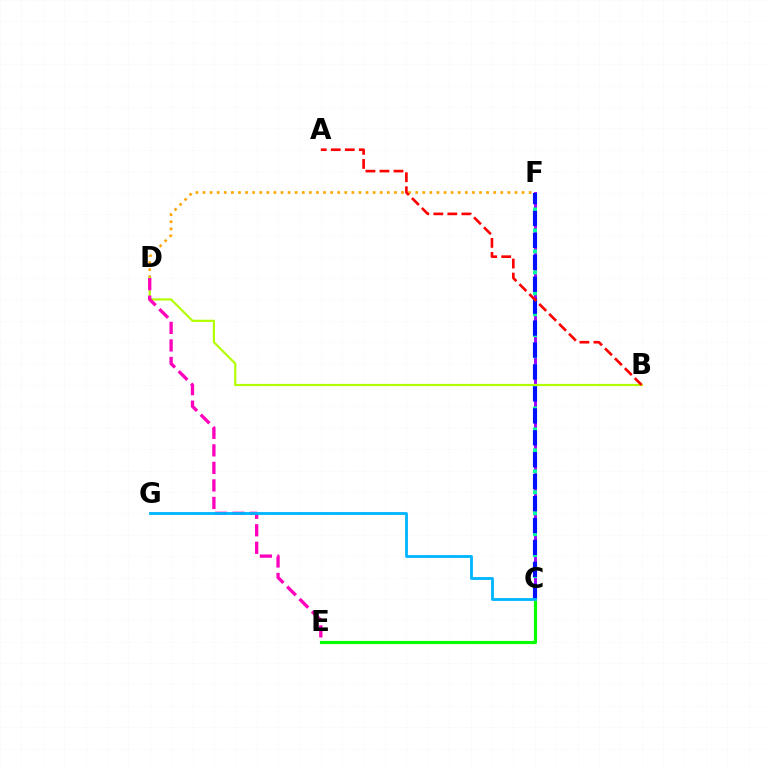{('C', 'F'): [{'color': '#9b00ff', 'line_style': 'solid', 'thickness': 2.11}, {'color': '#00ff9d', 'line_style': 'dotted', 'thickness': 2.85}, {'color': '#0010ff', 'line_style': 'dashed', 'thickness': 2.98}], ('D', 'F'): [{'color': '#ffa500', 'line_style': 'dotted', 'thickness': 1.93}], ('B', 'D'): [{'color': '#b3ff00', 'line_style': 'solid', 'thickness': 1.58}], ('C', 'E'): [{'color': '#08ff00', 'line_style': 'solid', 'thickness': 2.27}], ('A', 'B'): [{'color': '#ff0000', 'line_style': 'dashed', 'thickness': 1.9}], ('D', 'E'): [{'color': '#ff00bd', 'line_style': 'dashed', 'thickness': 2.38}], ('C', 'G'): [{'color': '#00b5ff', 'line_style': 'solid', 'thickness': 2.03}]}